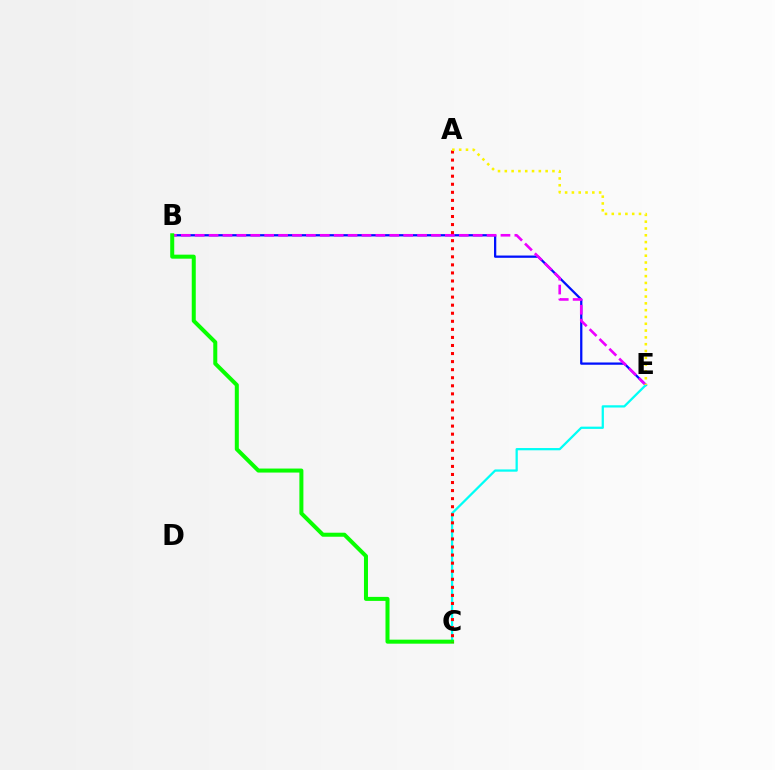{('B', 'E'): [{'color': '#0010ff', 'line_style': 'solid', 'thickness': 1.64}, {'color': '#ee00ff', 'line_style': 'dashed', 'thickness': 1.89}], ('C', 'E'): [{'color': '#00fff6', 'line_style': 'solid', 'thickness': 1.63}], ('B', 'C'): [{'color': '#08ff00', 'line_style': 'solid', 'thickness': 2.89}], ('A', 'C'): [{'color': '#ff0000', 'line_style': 'dotted', 'thickness': 2.19}], ('A', 'E'): [{'color': '#fcf500', 'line_style': 'dotted', 'thickness': 1.85}]}